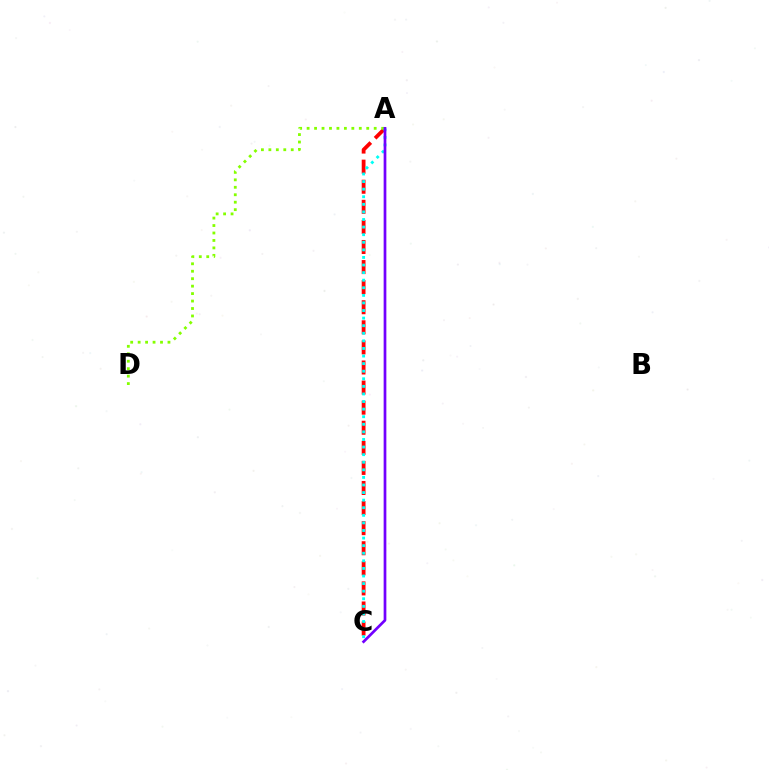{('A', 'C'): [{'color': '#ff0000', 'line_style': 'dashed', 'thickness': 2.73}, {'color': '#00fff6', 'line_style': 'dotted', 'thickness': 2.06}, {'color': '#7200ff', 'line_style': 'solid', 'thickness': 1.95}], ('A', 'D'): [{'color': '#84ff00', 'line_style': 'dotted', 'thickness': 2.03}]}